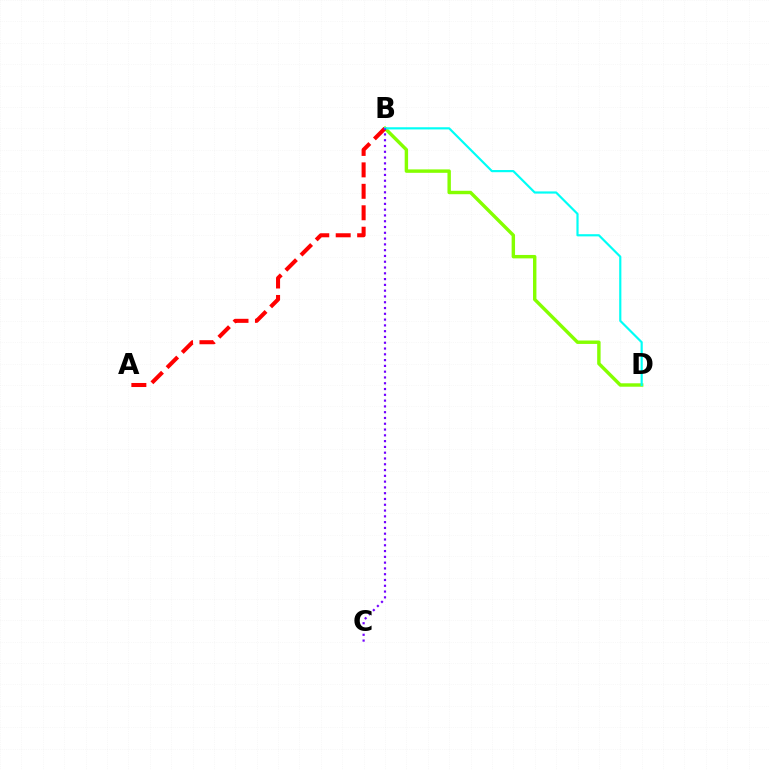{('B', 'D'): [{'color': '#84ff00', 'line_style': 'solid', 'thickness': 2.46}, {'color': '#00fff6', 'line_style': 'solid', 'thickness': 1.57}], ('A', 'B'): [{'color': '#ff0000', 'line_style': 'dashed', 'thickness': 2.91}], ('B', 'C'): [{'color': '#7200ff', 'line_style': 'dotted', 'thickness': 1.57}]}